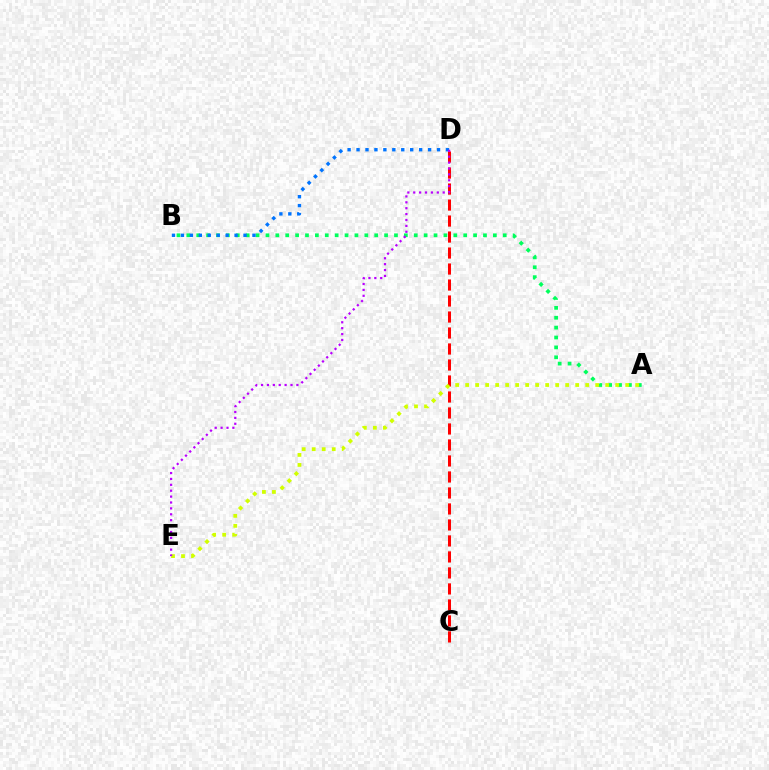{('C', 'D'): [{'color': '#ff0000', 'line_style': 'dashed', 'thickness': 2.17}], ('A', 'B'): [{'color': '#00ff5c', 'line_style': 'dotted', 'thickness': 2.69}], ('B', 'D'): [{'color': '#0074ff', 'line_style': 'dotted', 'thickness': 2.43}], ('A', 'E'): [{'color': '#d1ff00', 'line_style': 'dotted', 'thickness': 2.72}], ('D', 'E'): [{'color': '#b900ff', 'line_style': 'dotted', 'thickness': 1.6}]}